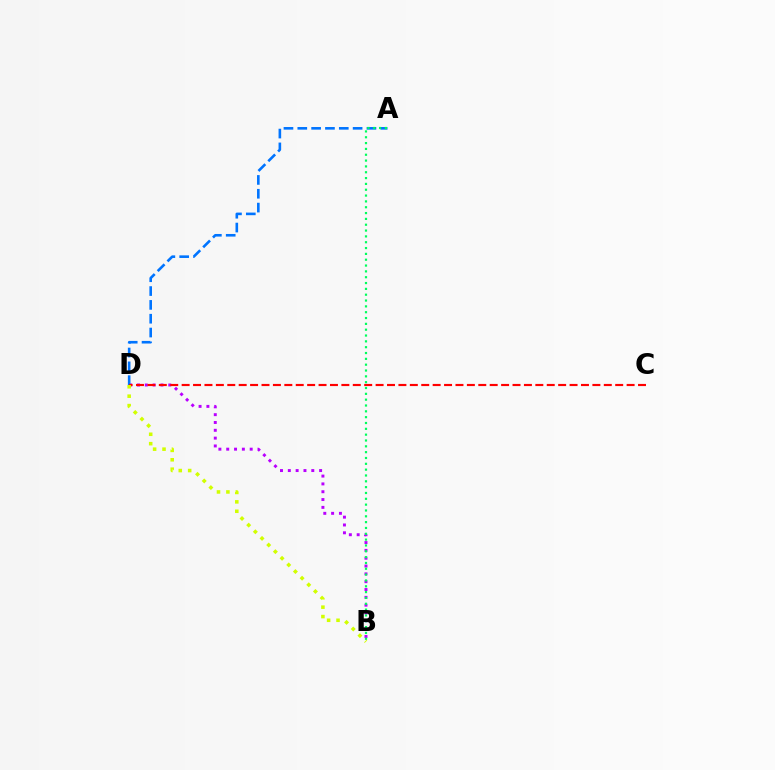{('B', 'D'): [{'color': '#b900ff', 'line_style': 'dotted', 'thickness': 2.13}, {'color': '#d1ff00', 'line_style': 'dotted', 'thickness': 2.56}], ('A', 'D'): [{'color': '#0074ff', 'line_style': 'dashed', 'thickness': 1.88}], ('A', 'B'): [{'color': '#00ff5c', 'line_style': 'dotted', 'thickness': 1.58}], ('C', 'D'): [{'color': '#ff0000', 'line_style': 'dashed', 'thickness': 1.55}]}